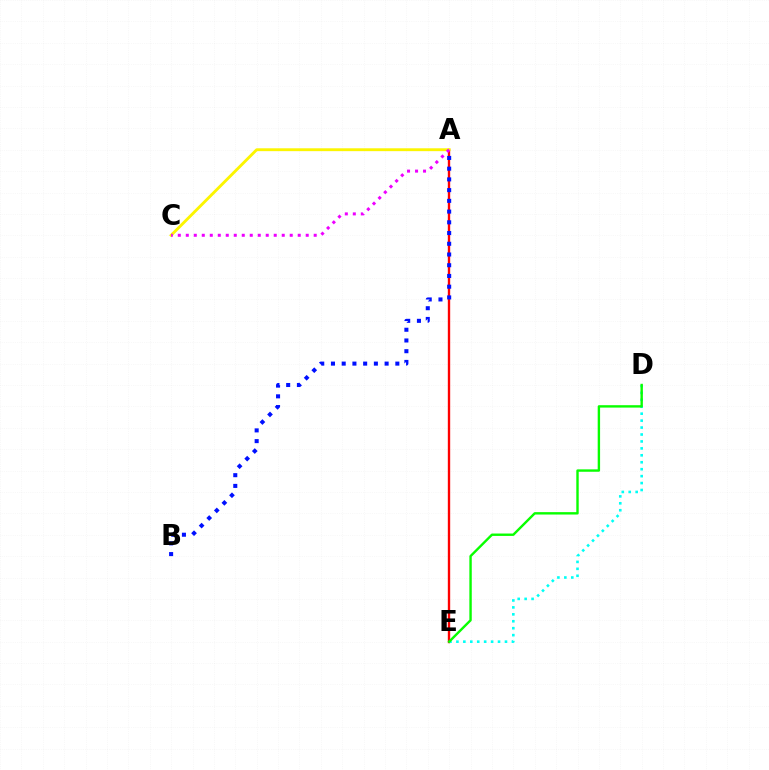{('A', 'E'): [{'color': '#ff0000', 'line_style': 'solid', 'thickness': 1.7}], ('D', 'E'): [{'color': '#00fff6', 'line_style': 'dotted', 'thickness': 1.88}, {'color': '#08ff00', 'line_style': 'solid', 'thickness': 1.72}], ('A', 'C'): [{'color': '#fcf500', 'line_style': 'solid', 'thickness': 2.06}, {'color': '#ee00ff', 'line_style': 'dotted', 'thickness': 2.17}], ('A', 'B'): [{'color': '#0010ff', 'line_style': 'dotted', 'thickness': 2.92}]}